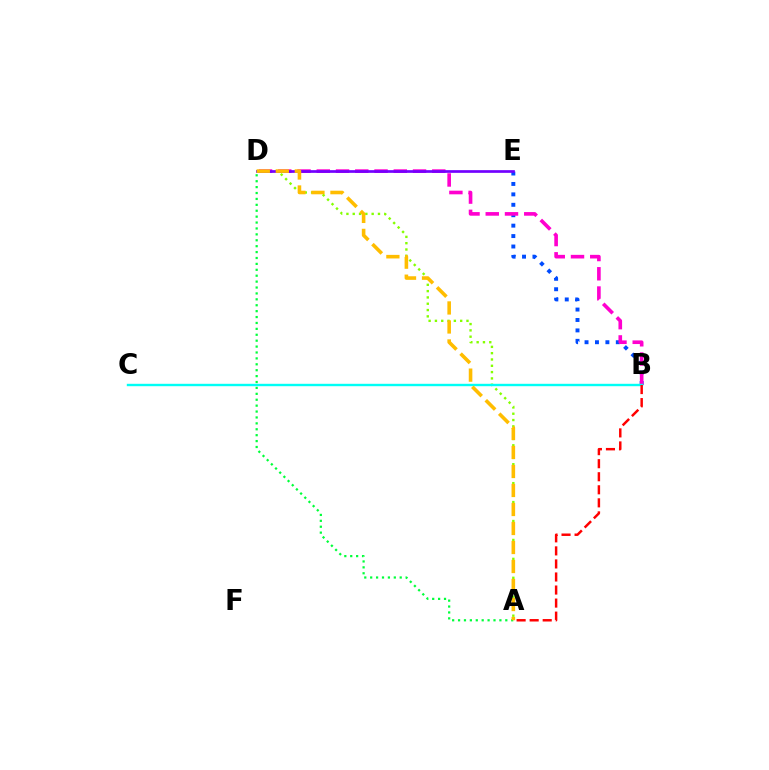{('B', 'E'): [{'color': '#004bff', 'line_style': 'dotted', 'thickness': 2.83}], ('A', 'D'): [{'color': '#84ff00', 'line_style': 'dotted', 'thickness': 1.71}, {'color': '#00ff39', 'line_style': 'dotted', 'thickness': 1.6}, {'color': '#ffbd00', 'line_style': 'dashed', 'thickness': 2.58}], ('B', 'D'): [{'color': '#ff00cf', 'line_style': 'dashed', 'thickness': 2.62}], ('D', 'E'): [{'color': '#7200ff', 'line_style': 'solid', 'thickness': 1.93}], ('B', 'C'): [{'color': '#00fff6', 'line_style': 'solid', 'thickness': 1.72}], ('A', 'B'): [{'color': '#ff0000', 'line_style': 'dashed', 'thickness': 1.77}]}